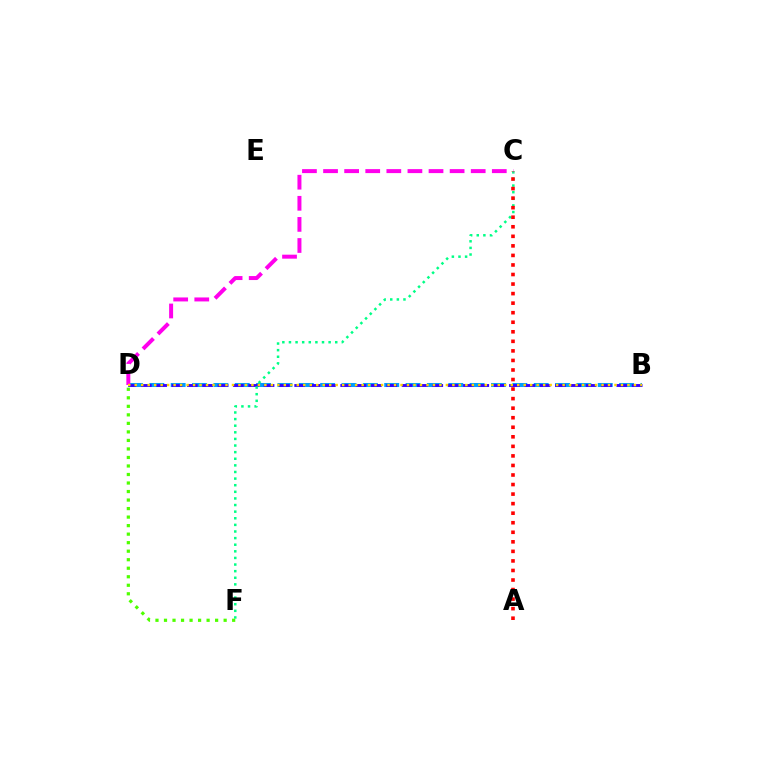{('B', 'D'): [{'color': '#009eff', 'line_style': 'dashed', 'thickness': 2.9}, {'color': '#3700ff', 'line_style': 'dashed', 'thickness': 2.08}, {'color': '#ffd500', 'line_style': 'dotted', 'thickness': 1.76}], ('C', 'F'): [{'color': '#00ff86', 'line_style': 'dotted', 'thickness': 1.8}], ('D', 'F'): [{'color': '#4fff00', 'line_style': 'dotted', 'thickness': 2.32}], ('C', 'D'): [{'color': '#ff00ed', 'line_style': 'dashed', 'thickness': 2.87}], ('A', 'C'): [{'color': '#ff0000', 'line_style': 'dotted', 'thickness': 2.59}]}